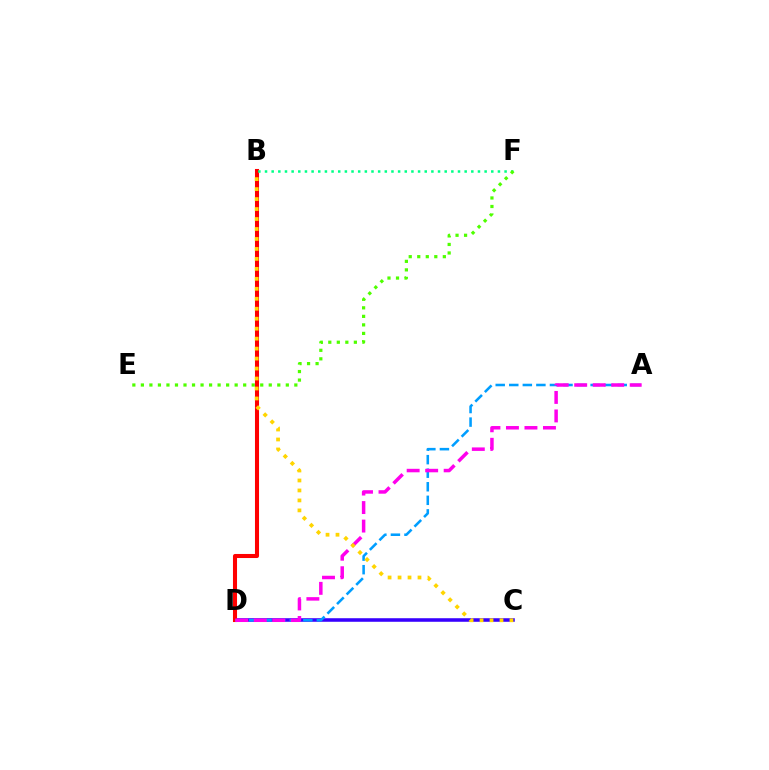{('C', 'D'): [{'color': '#3700ff', 'line_style': 'solid', 'thickness': 2.56}], ('B', 'D'): [{'color': '#ff0000', 'line_style': 'solid', 'thickness': 2.93}], ('A', 'D'): [{'color': '#009eff', 'line_style': 'dashed', 'thickness': 1.84}, {'color': '#ff00ed', 'line_style': 'dashed', 'thickness': 2.51}], ('B', 'F'): [{'color': '#00ff86', 'line_style': 'dotted', 'thickness': 1.81}], ('B', 'C'): [{'color': '#ffd500', 'line_style': 'dotted', 'thickness': 2.71}], ('E', 'F'): [{'color': '#4fff00', 'line_style': 'dotted', 'thickness': 2.32}]}